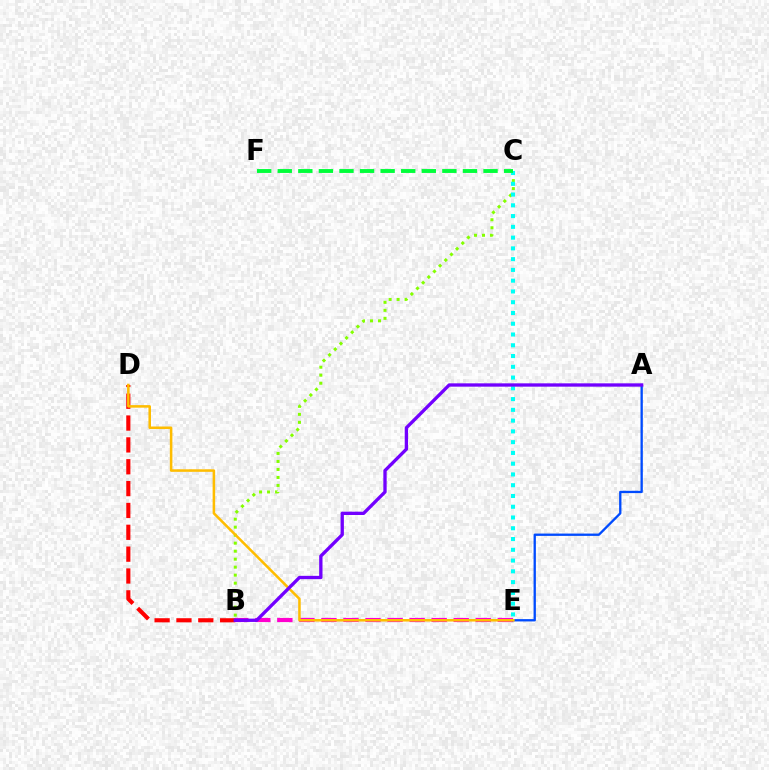{('B', 'C'): [{'color': '#84ff00', 'line_style': 'dotted', 'thickness': 2.17}], ('C', 'E'): [{'color': '#00fff6', 'line_style': 'dotted', 'thickness': 2.92}], ('B', 'E'): [{'color': '#ff00cf', 'line_style': 'dashed', 'thickness': 2.99}], ('A', 'E'): [{'color': '#004bff', 'line_style': 'solid', 'thickness': 1.67}], ('B', 'D'): [{'color': '#ff0000', 'line_style': 'dashed', 'thickness': 2.97}], ('D', 'E'): [{'color': '#ffbd00', 'line_style': 'solid', 'thickness': 1.83}], ('C', 'F'): [{'color': '#00ff39', 'line_style': 'dashed', 'thickness': 2.8}], ('A', 'B'): [{'color': '#7200ff', 'line_style': 'solid', 'thickness': 2.39}]}